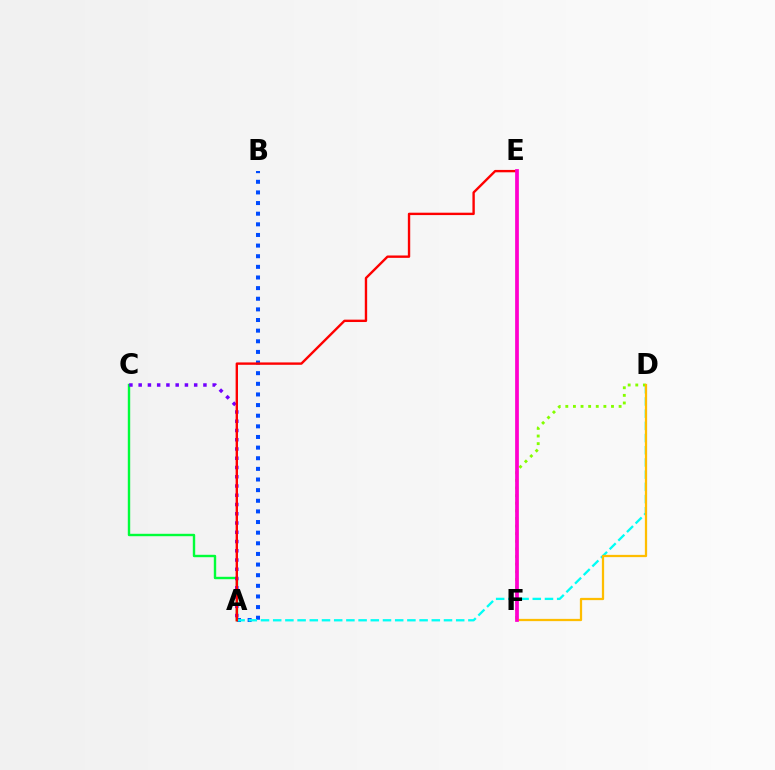{('A', 'B'): [{'color': '#004bff', 'line_style': 'dotted', 'thickness': 2.89}], ('A', 'C'): [{'color': '#00ff39', 'line_style': 'solid', 'thickness': 1.73}, {'color': '#7200ff', 'line_style': 'dotted', 'thickness': 2.51}], ('A', 'D'): [{'color': '#00fff6', 'line_style': 'dashed', 'thickness': 1.66}], ('D', 'F'): [{'color': '#84ff00', 'line_style': 'dotted', 'thickness': 2.07}, {'color': '#ffbd00', 'line_style': 'solid', 'thickness': 1.62}], ('A', 'E'): [{'color': '#ff0000', 'line_style': 'solid', 'thickness': 1.71}], ('E', 'F'): [{'color': '#ff00cf', 'line_style': 'solid', 'thickness': 2.69}]}